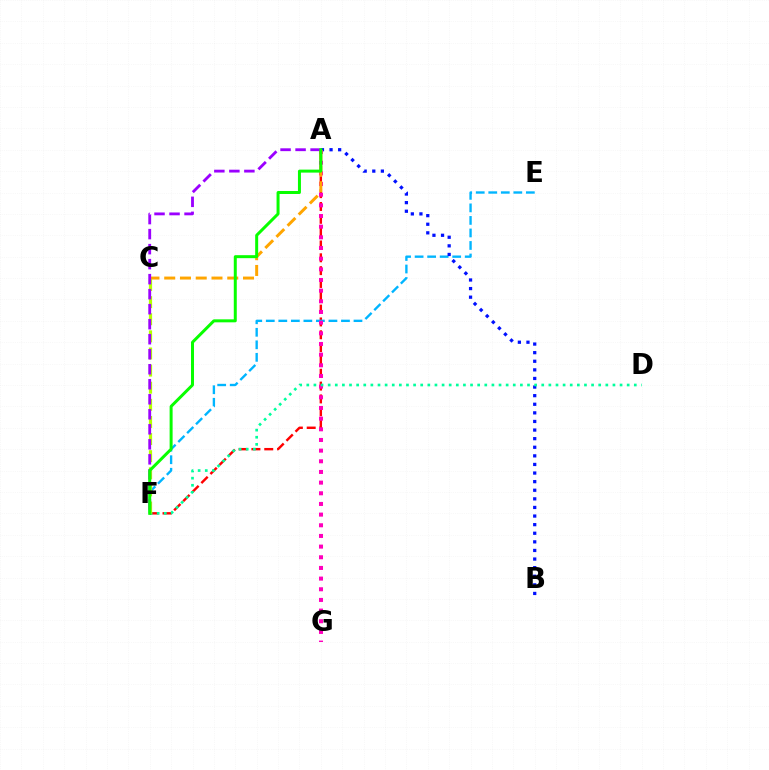{('A', 'F'): [{'color': '#ff0000', 'line_style': 'dashed', 'thickness': 1.74}, {'color': '#9b00ff', 'line_style': 'dashed', 'thickness': 2.04}, {'color': '#08ff00', 'line_style': 'solid', 'thickness': 2.15}], ('E', 'F'): [{'color': '#00b5ff', 'line_style': 'dashed', 'thickness': 1.7}], ('A', 'B'): [{'color': '#0010ff', 'line_style': 'dotted', 'thickness': 2.34}], ('A', 'G'): [{'color': '#ff00bd', 'line_style': 'dotted', 'thickness': 2.9}], ('A', 'C'): [{'color': '#ffa500', 'line_style': 'dashed', 'thickness': 2.14}], ('D', 'F'): [{'color': '#00ff9d', 'line_style': 'dotted', 'thickness': 1.93}], ('C', 'F'): [{'color': '#b3ff00', 'line_style': 'dashed', 'thickness': 2.33}]}